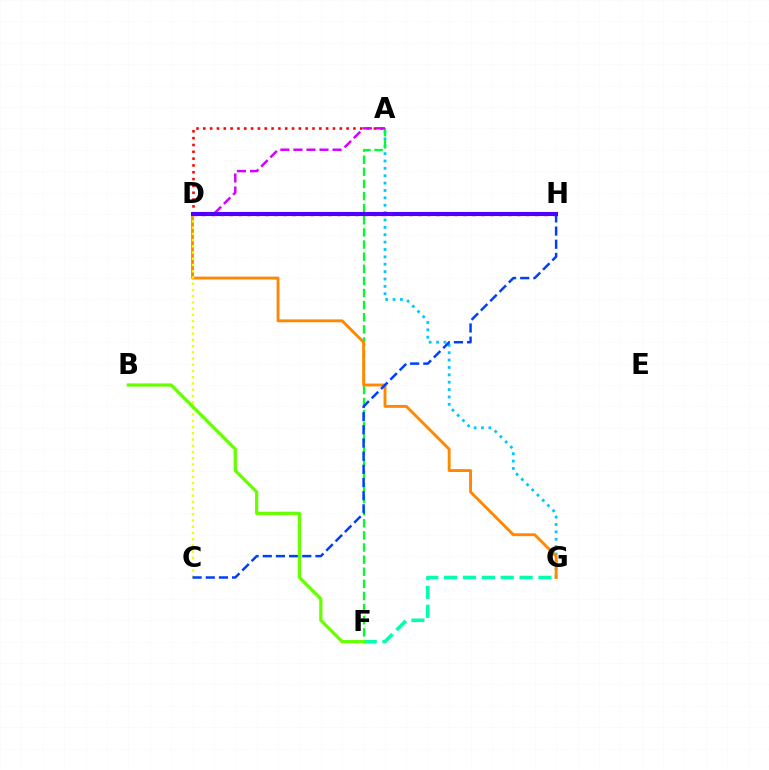{('A', 'G'): [{'color': '#00c7ff', 'line_style': 'dotted', 'thickness': 2.0}], ('A', 'D'): [{'color': '#ff0000', 'line_style': 'dotted', 'thickness': 1.85}, {'color': '#d600ff', 'line_style': 'dashed', 'thickness': 1.77}], ('A', 'F'): [{'color': '#00ff27', 'line_style': 'dashed', 'thickness': 1.65}], ('D', 'H'): [{'color': '#ff00a0', 'line_style': 'dotted', 'thickness': 2.44}, {'color': '#4f00ff', 'line_style': 'solid', 'thickness': 2.95}], ('D', 'G'): [{'color': '#ff8800', 'line_style': 'solid', 'thickness': 2.08}], ('C', 'D'): [{'color': '#eeff00', 'line_style': 'dotted', 'thickness': 1.69}], ('C', 'H'): [{'color': '#003fff', 'line_style': 'dashed', 'thickness': 1.79}], ('F', 'G'): [{'color': '#00ffaf', 'line_style': 'dashed', 'thickness': 2.56}], ('B', 'F'): [{'color': '#66ff00', 'line_style': 'solid', 'thickness': 2.33}]}